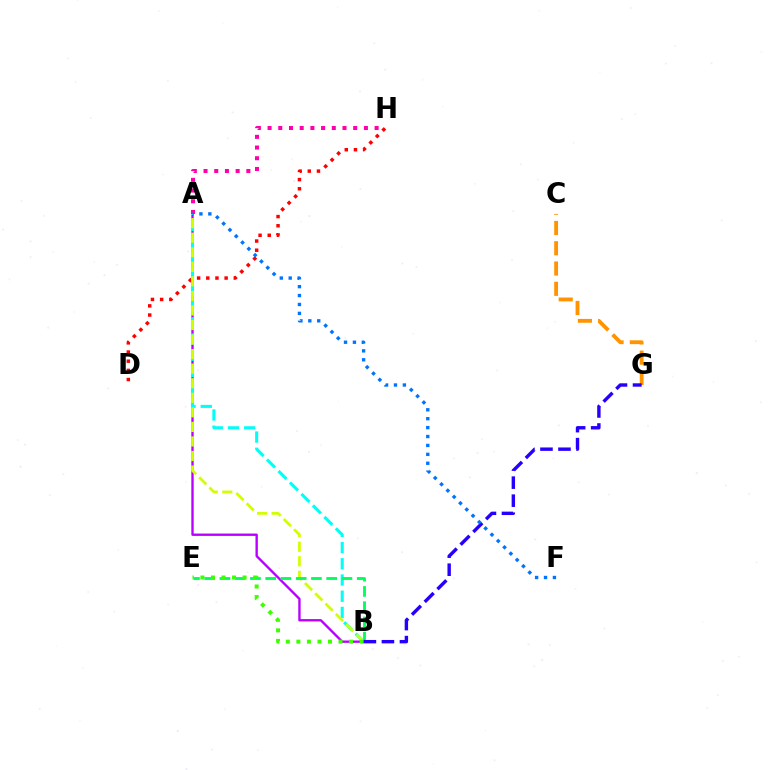{('D', 'H'): [{'color': '#ff0000', 'line_style': 'dotted', 'thickness': 2.49}], ('A', 'B'): [{'color': '#b900ff', 'line_style': 'solid', 'thickness': 1.7}, {'color': '#00fff6', 'line_style': 'dashed', 'thickness': 2.2}, {'color': '#d1ff00', 'line_style': 'dashed', 'thickness': 1.98}], ('B', 'E'): [{'color': '#00ff5c', 'line_style': 'dashed', 'thickness': 2.07}, {'color': '#3dff00', 'line_style': 'dotted', 'thickness': 2.86}], ('C', 'G'): [{'color': '#ff9400', 'line_style': 'dashed', 'thickness': 2.75}], ('B', 'G'): [{'color': '#2500ff', 'line_style': 'dashed', 'thickness': 2.45}], ('A', 'H'): [{'color': '#ff00ac', 'line_style': 'dotted', 'thickness': 2.91}], ('A', 'F'): [{'color': '#0074ff', 'line_style': 'dotted', 'thickness': 2.42}]}